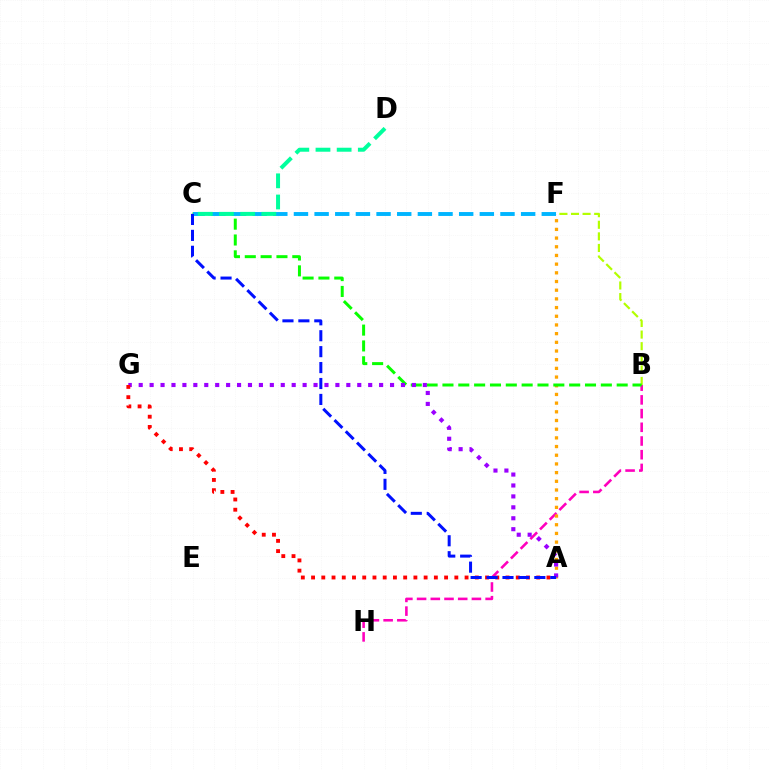{('B', 'F'): [{'color': '#b3ff00', 'line_style': 'dashed', 'thickness': 1.57}], ('B', 'H'): [{'color': '#ff00bd', 'line_style': 'dashed', 'thickness': 1.86}], ('A', 'F'): [{'color': '#ffa500', 'line_style': 'dotted', 'thickness': 2.36}], ('B', 'C'): [{'color': '#08ff00', 'line_style': 'dashed', 'thickness': 2.15}], ('C', 'F'): [{'color': '#00b5ff', 'line_style': 'dashed', 'thickness': 2.81}], ('C', 'D'): [{'color': '#00ff9d', 'line_style': 'dashed', 'thickness': 2.88}], ('A', 'G'): [{'color': '#9b00ff', 'line_style': 'dotted', 'thickness': 2.97}, {'color': '#ff0000', 'line_style': 'dotted', 'thickness': 2.78}], ('A', 'C'): [{'color': '#0010ff', 'line_style': 'dashed', 'thickness': 2.16}]}